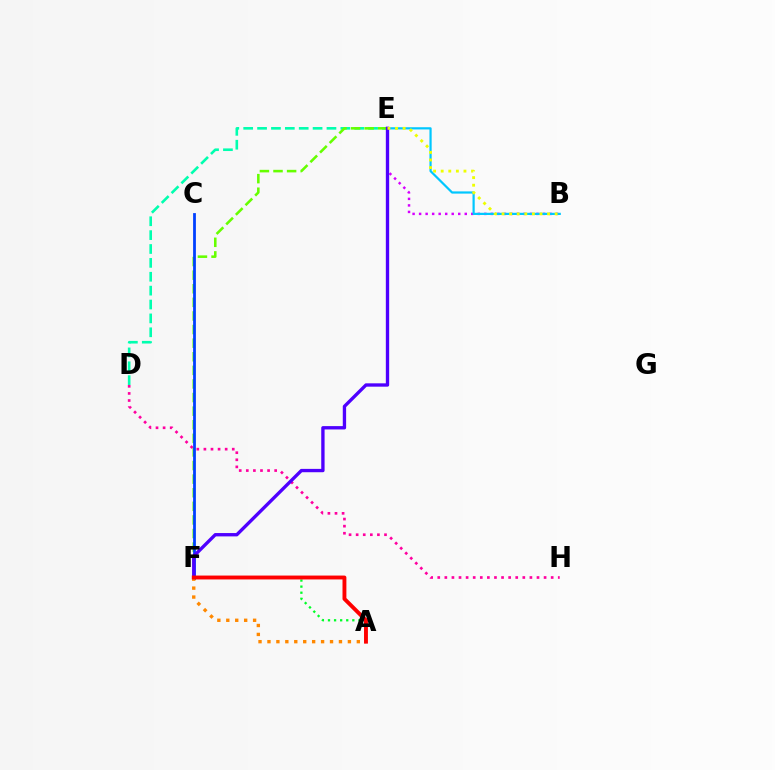{('B', 'E'): [{'color': '#d600ff', 'line_style': 'dotted', 'thickness': 1.77}, {'color': '#00c7ff', 'line_style': 'solid', 'thickness': 1.59}, {'color': '#eeff00', 'line_style': 'dotted', 'thickness': 2.06}], ('D', 'E'): [{'color': '#00ffaf', 'line_style': 'dashed', 'thickness': 1.89}], ('E', 'F'): [{'color': '#66ff00', 'line_style': 'dashed', 'thickness': 1.85}, {'color': '#4f00ff', 'line_style': 'solid', 'thickness': 2.41}], ('C', 'F'): [{'color': '#003fff', 'line_style': 'solid', 'thickness': 2.0}], ('A', 'F'): [{'color': '#00ff27', 'line_style': 'dotted', 'thickness': 1.65}, {'color': '#ff8800', 'line_style': 'dotted', 'thickness': 2.43}, {'color': '#ff0000', 'line_style': 'solid', 'thickness': 2.8}], ('D', 'H'): [{'color': '#ff00a0', 'line_style': 'dotted', 'thickness': 1.93}]}